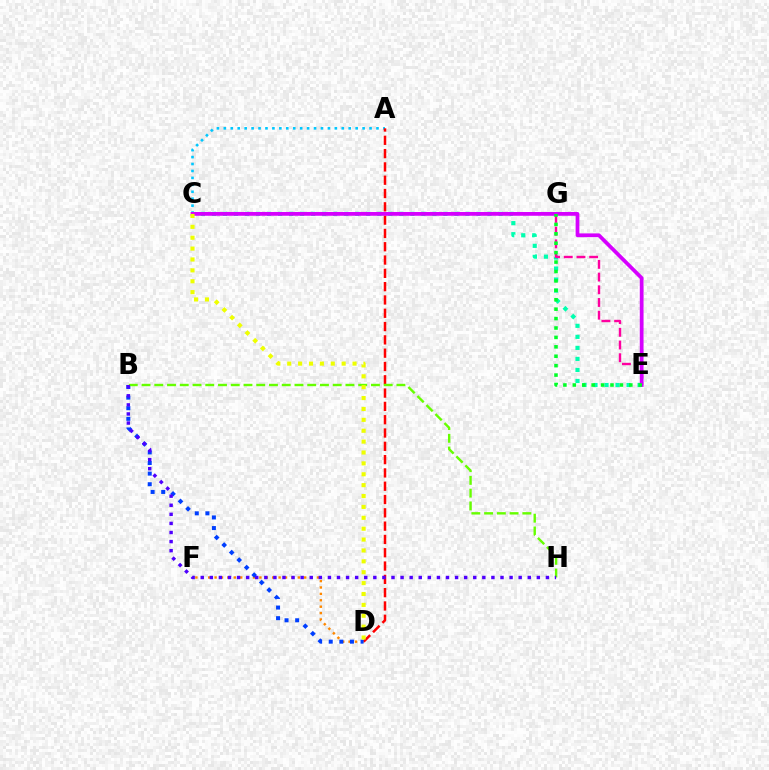{('A', 'C'): [{'color': '#00c7ff', 'line_style': 'dotted', 'thickness': 1.88}], ('C', 'E'): [{'color': '#00ffaf', 'line_style': 'dotted', 'thickness': 2.99}, {'color': '#d600ff', 'line_style': 'solid', 'thickness': 2.7}], ('D', 'F'): [{'color': '#ff8800', 'line_style': 'dotted', 'thickness': 1.74}], ('A', 'D'): [{'color': '#ff0000', 'line_style': 'dashed', 'thickness': 1.81}], ('B', 'D'): [{'color': '#003fff', 'line_style': 'dotted', 'thickness': 2.88}], ('E', 'G'): [{'color': '#ff00a0', 'line_style': 'dashed', 'thickness': 1.73}, {'color': '#00ff27', 'line_style': 'dotted', 'thickness': 2.56}], ('B', 'H'): [{'color': '#66ff00', 'line_style': 'dashed', 'thickness': 1.73}, {'color': '#4f00ff', 'line_style': 'dotted', 'thickness': 2.47}], ('C', 'D'): [{'color': '#eeff00', 'line_style': 'dotted', 'thickness': 2.96}]}